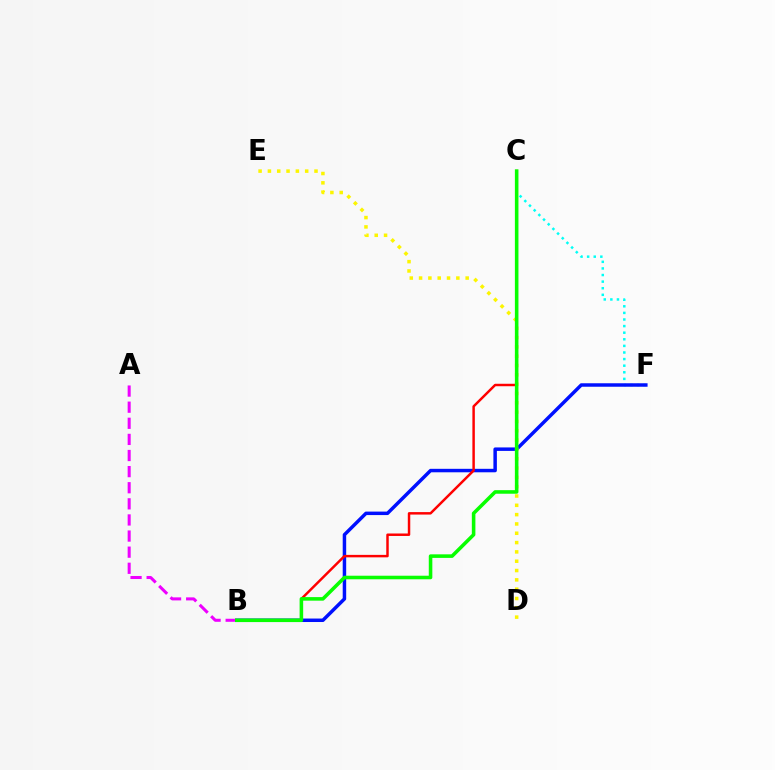{('C', 'F'): [{'color': '#00fff6', 'line_style': 'dotted', 'thickness': 1.79}], ('B', 'F'): [{'color': '#0010ff', 'line_style': 'solid', 'thickness': 2.5}], ('D', 'E'): [{'color': '#fcf500', 'line_style': 'dotted', 'thickness': 2.53}], ('B', 'C'): [{'color': '#ff0000', 'line_style': 'solid', 'thickness': 1.78}, {'color': '#08ff00', 'line_style': 'solid', 'thickness': 2.57}], ('A', 'B'): [{'color': '#ee00ff', 'line_style': 'dashed', 'thickness': 2.19}]}